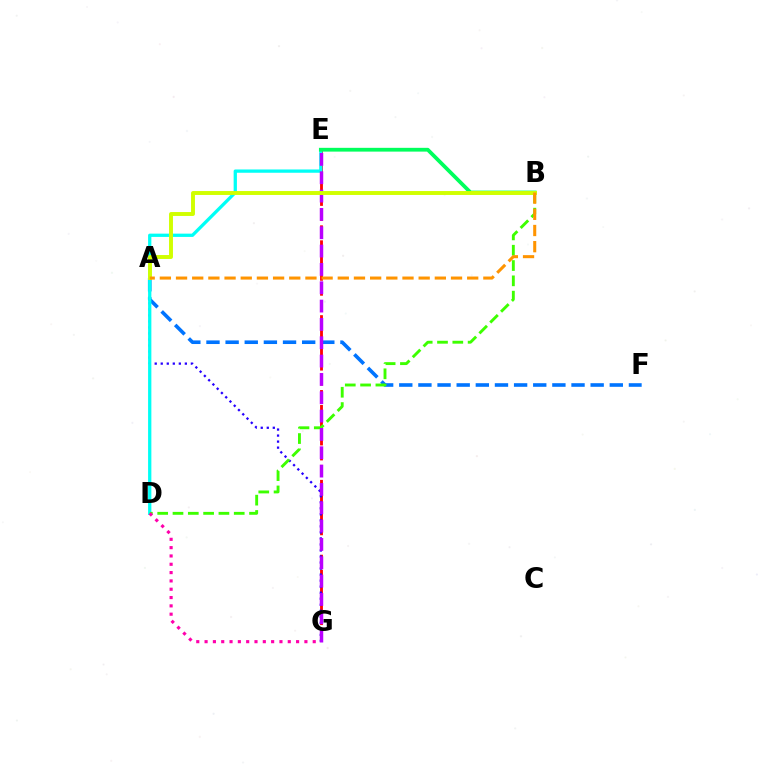{('E', 'G'): [{'color': '#ff0000', 'line_style': 'dashed', 'thickness': 2.03}, {'color': '#b900ff', 'line_style': 'dashed', 'thickness': 2.49}], ('A', 'G'): [{'color': '#2500ff', 'line_style': 'dotted', 'thickness': 1.64}], ('A', 'F'): [{'color': '#0074ff', 'line_style': 'dashed', 'thickness': 2.6}], ('D', 'E'): [{'color': '#00fff6', 'line_style': 'solid', 'thickness': 2.36}], ('B', 'D'): [{'color': '#3dff00', 'line_style': 'dashed', 'thickness': 2.08}], ('B', 'E'): [{'color': '#00ff5c', 'line_style': 'solid', 'thickness': 2.72}], ('D', 'G'): [{'color': '#ff00ac', 'line_style': 'dotted', 'thickness': 2.26}], ('A', 'B'): [{'color': '#d1ff00', 'line_style': 'solid', 'thickness': 2.82}, {'color': '#ff9400', 'line_style': 'dashed', 'thickness': 2.2}]}